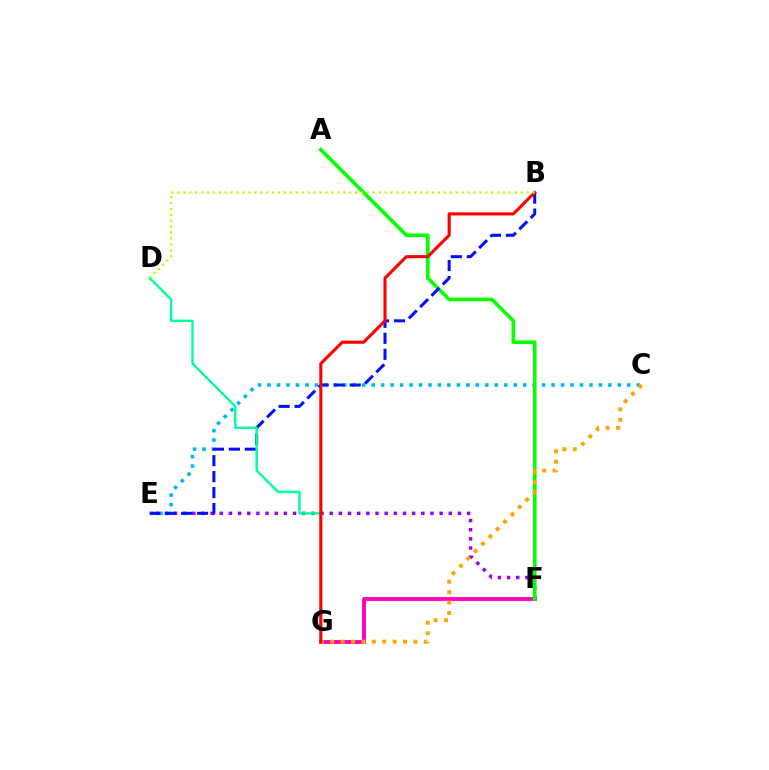{('F', 'G'): [{'color': '#ff00bd', 'line_style': 'solid', 'thickness': 2.78}], ('C', 'E'): [{'color': '#00b5ff', 'line_style': 'dotted', 'thickness': 2.57}], ('E', 'F'): [{'color': '#9b00ff', 'line_style': 'dotted', 'thickness': 2.49}], ('A', 'F'): [{'color': '#08ff00', 'line_style': 'solid', 'thickness': 2.62}], ('C', 'G'): [{'color': '#ffa500', 'line_style': 'dotted', 'thickness': 2.83}], ('B', 'E'): [{'color': '#0010ff', 'line_style': 'dashed', 'thickness': 2.17}], ('D', 'G'): [{'color': '#00ff9d', 'line_style': 'solid', 'thickness': 1.74}], ('B', 'G'): [{'color': '#ff0000', 'line_style': 'solid', 'thickness': 2.22}], ('B', 'D'): [{'color': '#b3ff00', 'line_style': 'dotted', 'thickness': 1.61}]}